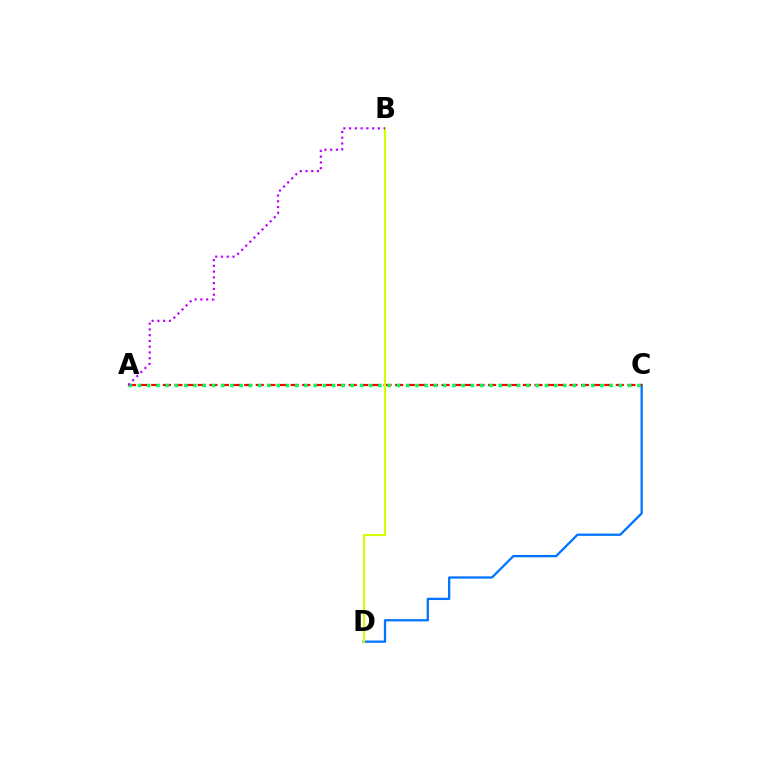{('C', 'D'): [{'color': '#0074ff', 'line_style': 'solid', 'thickness': 1.64}], ('A', 'C'): [{'color': '#ff0000', 'line_style': 'dashed', 'thickness': 1.58}, {'color': '#00ff5c', 'line_style': 'dotted', 'thickness': 2.51}], ('B', 'D'): [{'color': '#d1ff00', 'line_style': 'solid', 'thickness': 1.55}], ('A', 'B'): [{'color': '#b900ff', 'line_style': 'dotted', 'thickness': 1.56}]}